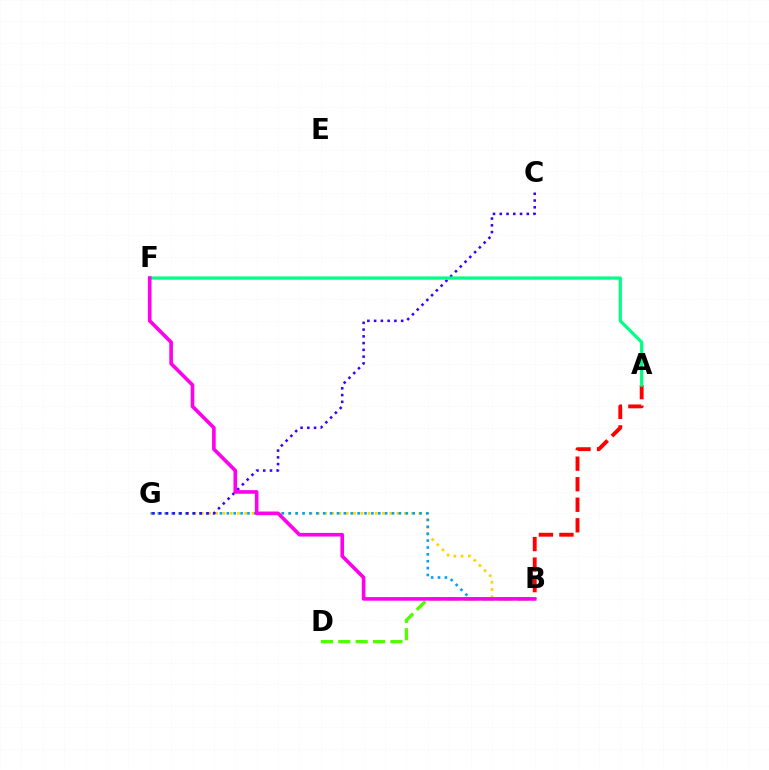{('B', 'D'): [{'color': '#4fff00', 'line_style': 'dashed', 'thickness': 2.36}], ('B', 'G'): [{'color': '#ffd500', 'line_style': 'dotted', 'thickness': 1.97}, {'color': '#009eff', 'line_style': 'dotted', 'thickness': 1.87}], ('C', 'G'): [{'color': '#3700ff', 'line_style': 'dotted', 'thickness': 1.84}], ('A', 'B'): [{'color': '#ff0000', 'line_style': 'dashed', 'thickness': 2.79}], ('A', 'F'): [{'color': '#00ff86', 'line_style': 'solid', 'thickness': 2.33}], ('B', 'F'): [{'color': '#ff00ed', 'line_style': 'solid', 'thickness': 2.61}]}